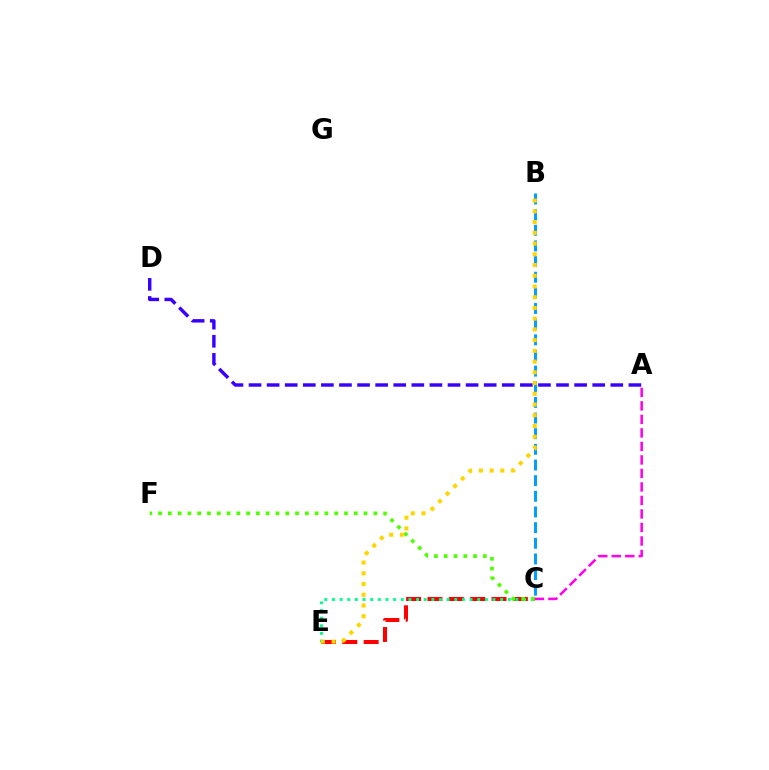{('C', 'E'): [{'color': '#ff0000', 'line_style': 'dashed', 'thickness': 2.9}, {'color': '#00ff86', 'line_style': 'dotted', 'thickness': 2.08}], ('A', 'C'): [{'color': '#ff00ed', 'line_style': 'dashed', 'thickness': 1.84}], ('C', 'F'): [{'color': '#4fff00', 'line_style': 'dotted', 'thickness': 2.66}], ('B', 'C'): [{'color': '#009eff', 'line_style': 'dashed', 'thickness': 2.13}], ('A', 'D'): [{'color': '#3700ff', 'line_style': 'dashed', 'thickness': 2.46}], ('B', 'E'): [{'color': '#ffd500', 'line_style': 'dotted', 'thickness': 2.92}]}